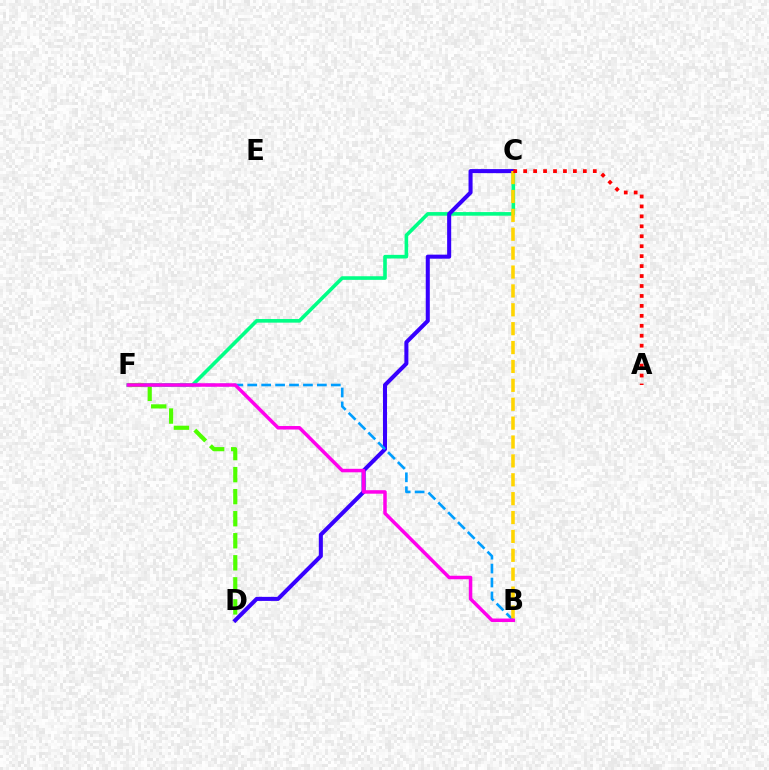{('C', 'F'): [{'color': '#00ff86', 'line_style': 'solid', 'thickness': 2.6}], ('C', 'D'): [{'color': '#3700ff', 'line_style': 'solid', 'thickness': 2.92}], ('B', 'F'): [{'color': '#009eff', 'line_style': 'dashed', 'thickness': 1.89}, {'color': '#ff00ed', 'line_style': 'solid', 'thickness': 2.52}], ('B', 'C'): [{'color': '#ffd500', 'line_style': 'dashed', 'thickness': 2.57}], ('D', 'F'): [{'color': '#4fff00', 'line_style': 'dashed', 'thickness': 2.99}], ('A', 'C'): [{'color': '#ff0000', 'line_style': 'dotted', 'thickness': 2.7}]}